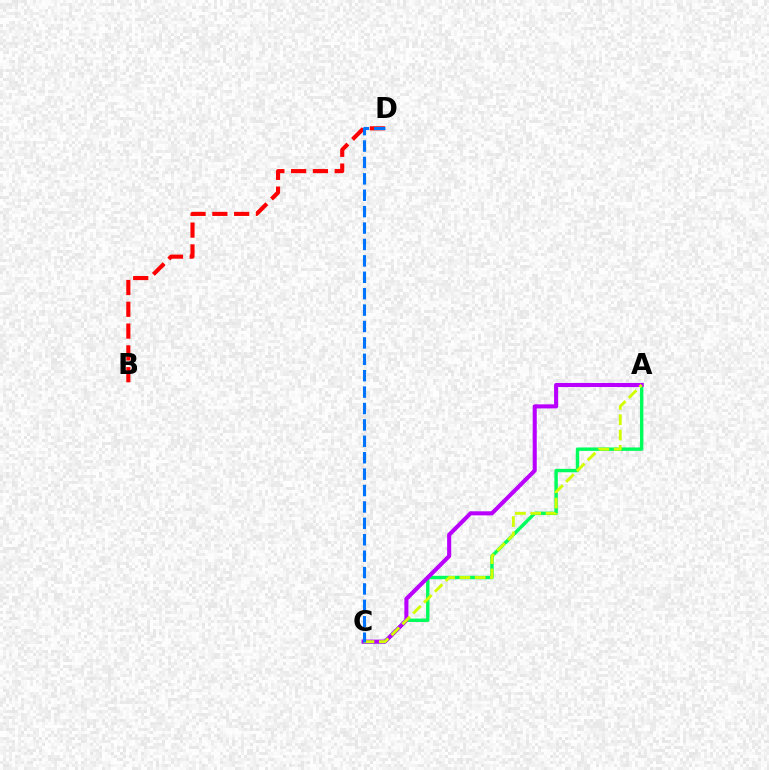{('B', 'D'): [{'color': '#ff0000', 'line_style': 'dashed', 'thickness': 2.96}], ('A', 'C'): [{'color': '#00ff5c', 'line_style': 'solid', 'thickness': 2.46}, {'color': '#b900ff', 'line_style': 'solid', 'thickness': 2.93}, {'color': '#d1ff00', 'line_style': 'dashed', 'thickness': 2.08}], ('C', 'D'): [{'color': '#0074ff', 'line_style': 'dashed', 'thickness': 2.23}]}